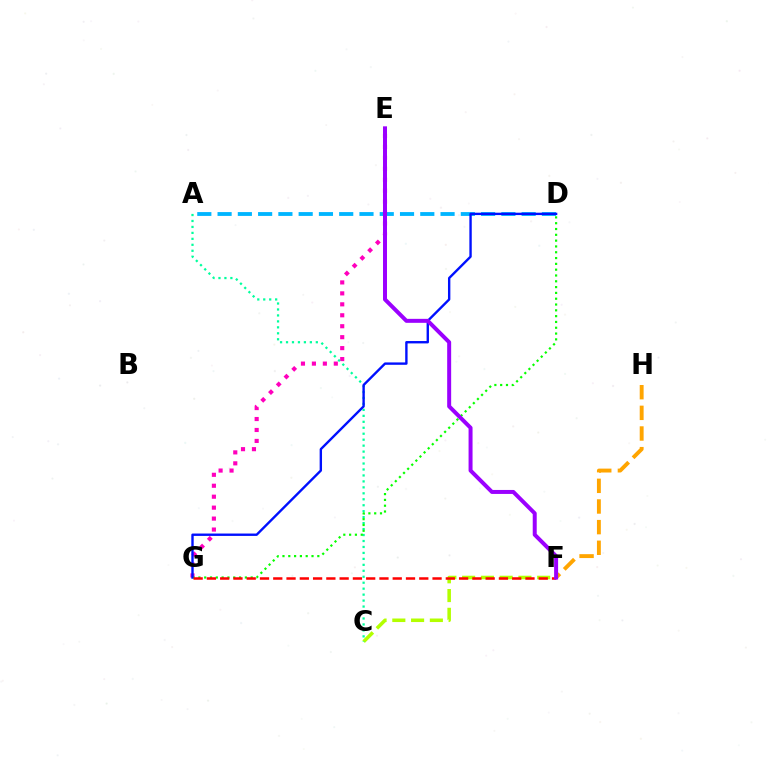{('A', 'D'): [{'color': '#00b5ff', 'line_style': 'dashed', 'thickness': 2.75}], ('E', 'G'): [{'color': '#ff00bd', 'line_style': 'dotted', 'thickness': 2.98}], ('C', 'F'): [{'color': '#b3ff00', 'line_style': 'dashed', 'thickness': 2.55}], ('A', 'C'): [{'color': '#00ff9d', 'line_style': 'dotted', 'thickness': 1.62}], ('D', 'G'): [{'color': '#08ff00', 'line_style': 'dotted', 'thickness': 1.58}, {'color': '#0010ff', 'line_style': 'solid', 'thickness': 1.71}], ('F', 'G'): [{'color': '#ff0000', 'line_style': 'dashed', 'thickness': 1.8}], ('F', 'H'): [{'color': '#ffa500', 'line_style': 'dashed', 'thickness': 2.8}], ('E', 'F'): [{'color': '#9b00ff', 'line_style': 'solid', 'thickness': 2.87}]}